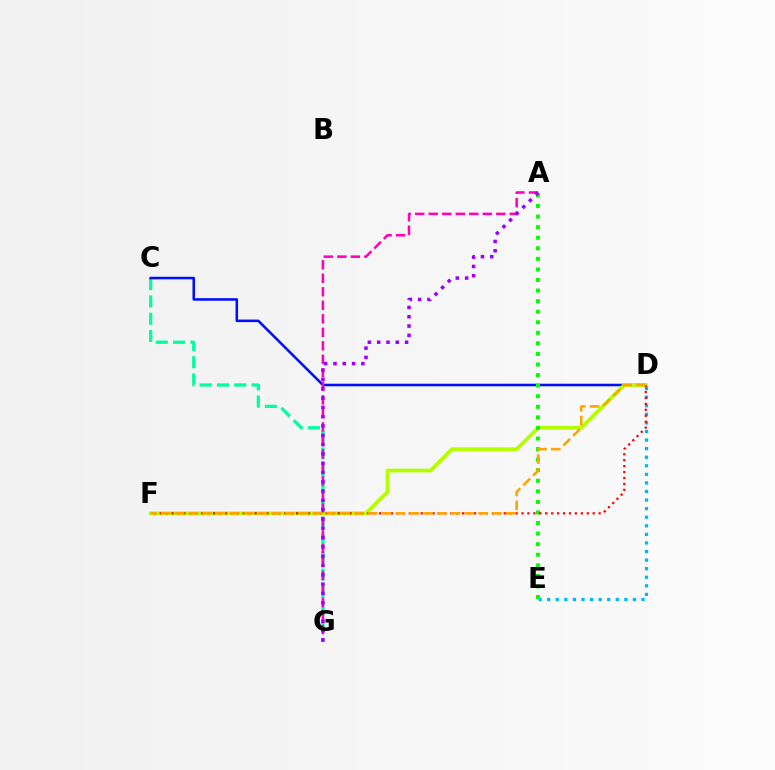{('C', 'G'): [{'color': '#00ff9d', 'line_style': 'dashed', 'thickness': 2.35}], ('C', 'D'): [{'color': '#0010ff', 'line_style': 'solid', 'thickness': 1.84}], ('D', 'F'): [{'color': '#b3ff00', 'line_style': 'solid', 'thickness': 2.71}, {'color': '#ff0000', 'line_style': 'dotted', 'thickness': 1.61}, {'color': '#ffa500', 'line_style': 'dashed', 'thickness': 1.88}], ('A', 'E'): [{'color': '#08ff00', 'line_style': 'dotted', 'thickness': 2.87}], ('A', 'G'): [{'color': '#ff00bd', 'line_style': 'dashed', 'thickness': 1.84}, {'color': '#9b00ff', 'line_style': 'dotted', 'thickness': 2.53}], ('D', 'E'): [{'color': '#00b5ff', 'line_style': 'dotted', 'thickness': 2.33}]}